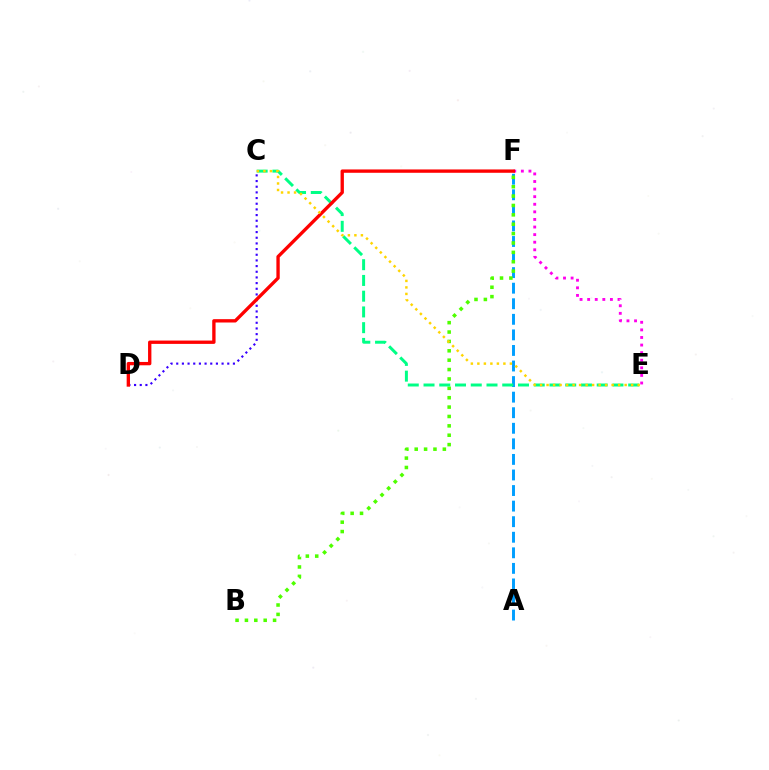{('A', 'F'): [{'color': '#009eff', 'line_style': 'dashed', 'thickness': 2.11}], ('C', 'D'): [{'color': '#3700ff', 'line_style': 'dotted', 'thickness': 1.54}], ('E', 'F'): [{'color': '#ff00ed', 'line_style': 'dotted', 'thickness': 2.06}], ('B', 'F'): [{'color': '#4fff00', 'line_style': 'dotted', 'thickness': 2.55}], ('C', 'E'): [{'color': '#00ff86', 'line_style': 'dashed', 'thickness': 2.14}, {'color': '#ffd500', 'line_style': 'dotted', 'thickness': 1.77}], ('D', 'F'): [{'color': '#ff0000', 'line_style': 'solid', 'thickness': 2.4}]}